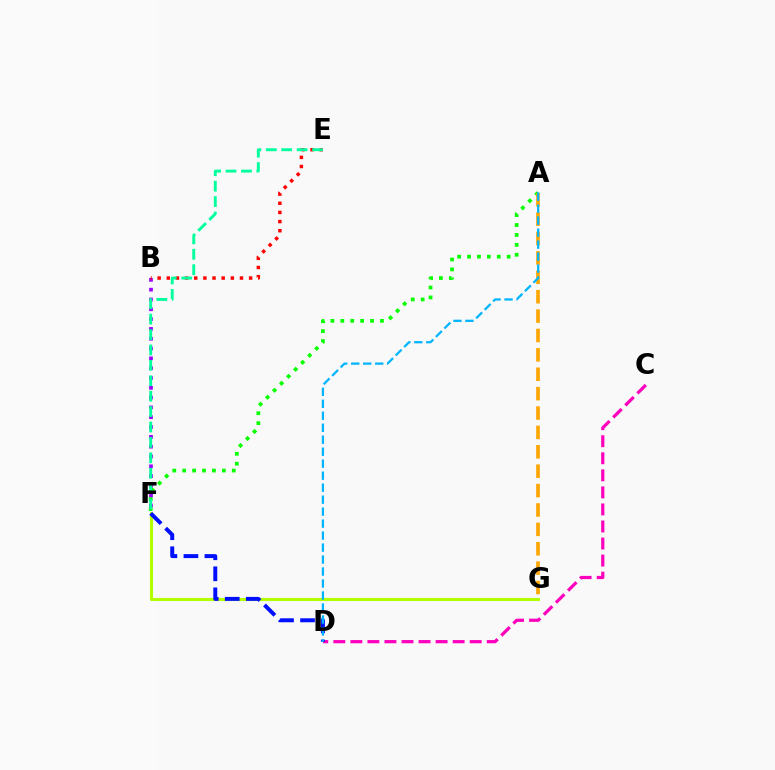{('B', 'F'): [{'color': '#9b00ff', 'line_style': 'dotted', 'thickness': 2.67}], ('C', 'D'): [{'color': '#ff00bd', 'line_style': 'dashed', 'thickness': 2.32}], ('F', 'G'): [{'color': '#b3ff00', 'line_style': 'solid', 'thickness': 2.23}], ('A', 'F'): [{'color': '#08ff00', 'line_style': 'dotted', 'thickness': 2.69}], ('A', 'G'): [{'color': '#ffa500', 'line_style': 'dashed', 'thickness': 2.63}], ('B', 'E'): [{'color': '#ff0000', 'line_style': 'dotted', 'thickness': 2.49}], ('E', 'F'): [{'color': '#00ff9d', 'line_style': 'dashed', 'thickness': 2.09}], ('D', 'F'): [{'color': '#0010ff', 'line_style': 'dashed', 'thickness': 2.86}], ('A', 'D'): [{'color': '#00b5ff', 'line_style': 'dashed', 'thickness': 1.63}]}